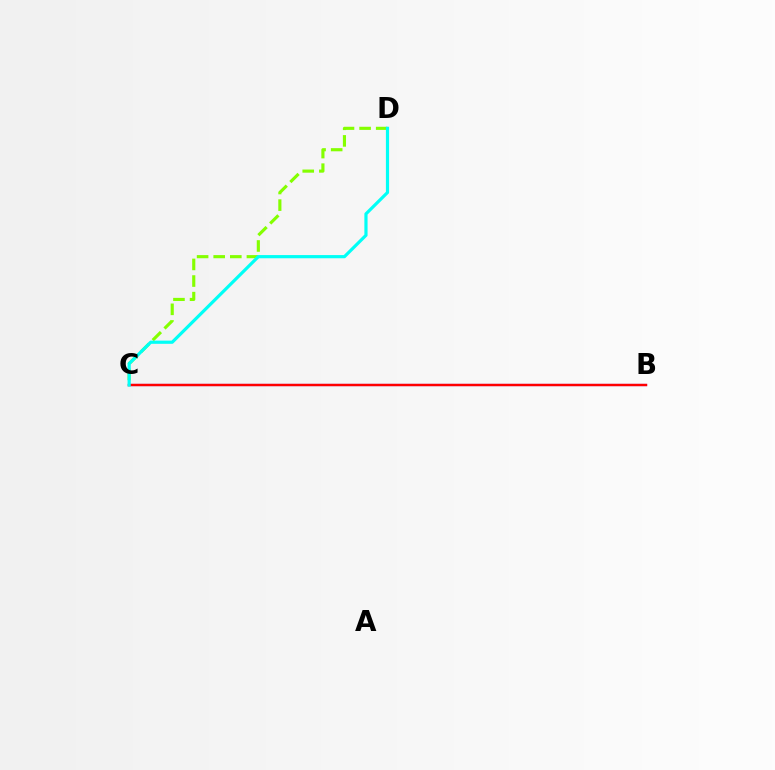{('C', 'D'): [{'color': '#84ff00', 'line_style': 'dashed', 'thickness': 2.26}, {'color': '#00fff6', 'line_style': 'solid', 'thickness': 2.29}], ('B', 'C'): [{'color': '#7200ff', 'line_style': 'solid', 'thickness': 1.55}, {'color': '#ff0000', 'line_style': 'solid', 'thickness': 1.72}]}